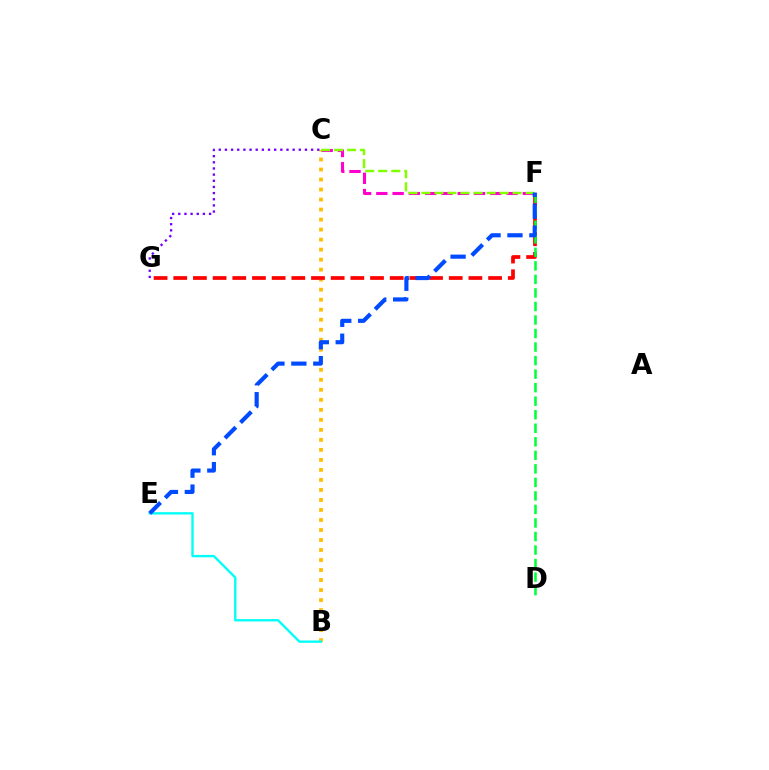{('B', 'C'): [{'color': '#ffbd00', 'line_style': 'dotted', 'thickness': 2.72}], ('B', 'E'): [{'color': '#00fff6', 'line_style': 'solid', 'thickness': 1.7}], ('F', 'G'): [{'color': '#ff0000', 'line_style': 'dashed', 'thickness': 2.67}], ('C', 'F'): [{'color': '#ff00cf', 'line_style': 'dashed', 'thickness': 2.21}, {'color': '#84ff00', 'line_style': 'dashed', 'thickness': 1.77}], ('C', 'G'): [{'color': '#7200ff', 'line_style': 'dotted', 'thickness': 1.67}], ('D', 'F'): [{'color': '#00ff39', 'line_style': 'dashed', 'thickness': 1.84}], ('E', 'F'): [{'color': '#004bff', 'line_style': 'dashed', 'thickness': 2.98}]}